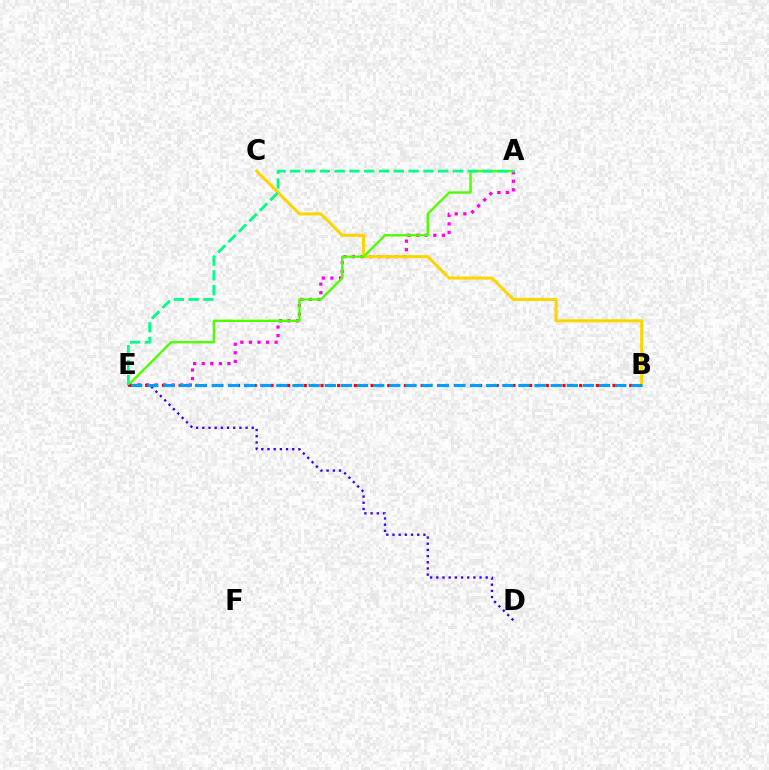{('A', 'E'): [{'color': '#ff00ed', 'line_style': 'dotted', 'thickness': 2.33}, {'color': '#4fff00', 'line_style': 'solid', 'thickness': 1.71}, {'color': '#00ff86', 'line_style': 'dashed', 'thickness': 2.01}], ('B', 'C'): [{'color': '#ffd500', 'line_style': 'solid', 'thickness': 2.22}], ('D', 'E'): [{'color': '#3700ff', 'line_style': 'dotted', 'thickness': 1.68}], ('B', 'E'): [{'color': '#ff0000', 'line_style': 'dotted', 'thickness': 2.27}, {'color': '#009eff', 'line_style': 'dashed', 'thickness': 2.19}]}